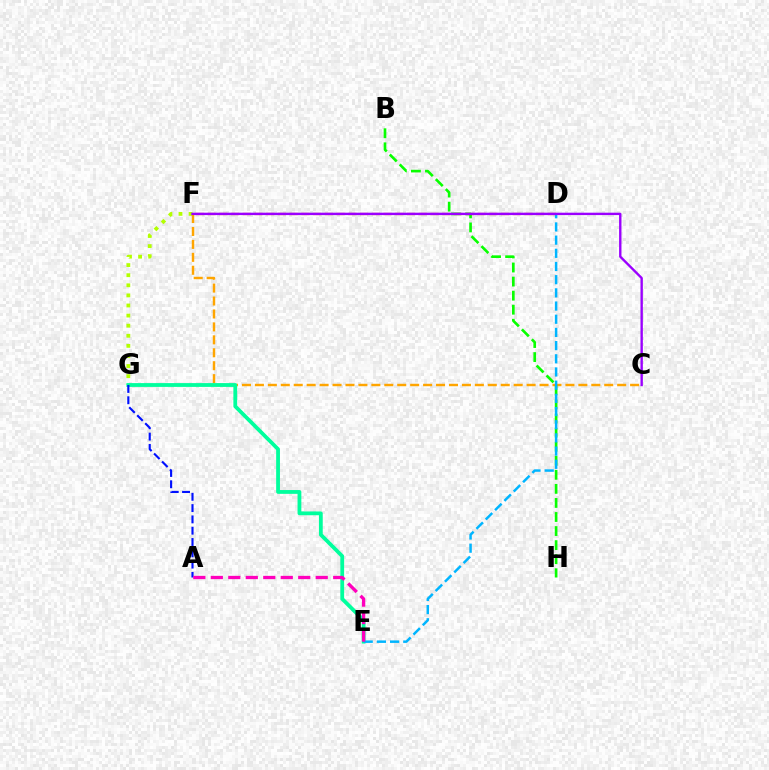{('F', 'G'): [{'color': '#b3ff00', 'line_style': 'dotted', 'thickness': 2.74}], ('C', 'F'): [{'color': '#ffa500', 'line_style': 'dashed', 'thickness': 1.76}, {'color': '#9b00ff', 'line_style': 'solid', 'thickness': 1.71}], ('B', 'H'): [{'color': '#08ff00', 'line_style': 'dashed', 'thickness': 1.91}], ('E', 'G'): [{'color': '#00ff9d', 'line_style': 'solid', 'thickness': 2.74}], ('A', 'G'): [{'color': '#0010ff', 'line_style': 'dashed', 'thickness': 1.54}], ('D', 'F'): [{'color': '#ff0000', 'line_style': 'dashed', 'thickness': 1.59}], ('D', 'E'): [{'color': '#00b5ff', 'line_style': 'dashed', 'thickness': 1.79}], ('A', 'E'): [{'color': '#ff00bd', 'line_style': 'dashed', 'thickness': 2.38}]}